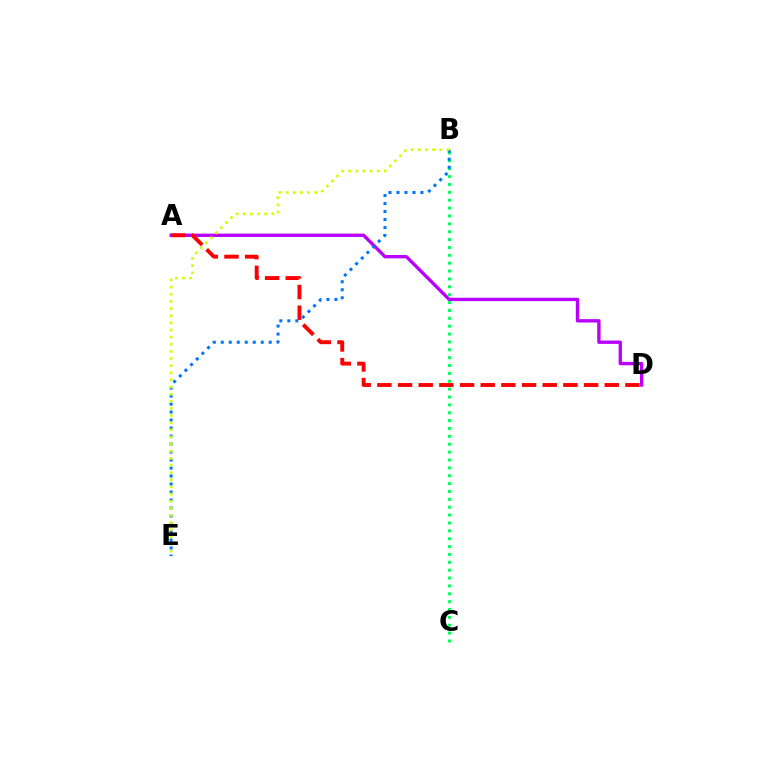{('A', 'D'): [{'color': '#b900ff', 'line_style': 'solid', 'thickness': 2.42}, {'color': '#ff0000', 'line_style': 'dashed', 'thickness': 2.81}], ('B', 'C'): [{'color': '#00ff5c', 'line_style': 'dotted', 'thickness': 2.14}], ('B', 'E'): [{'color': '#0074ff', 'line_style': 'dotted', 'thickness': 2.17}, {'color': '#d1ff00', 'line_style': 'dotted', 'thickness': 1.94}]}